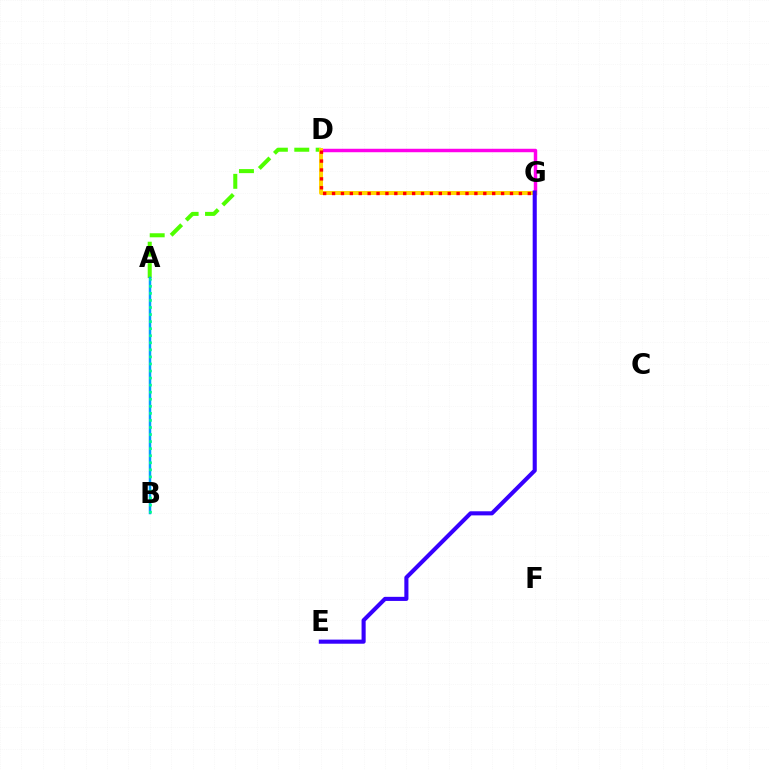{('A', 'D'): [{'color': '#4fff00', 'line_style': 'dashed', 'thickness': 2.91}], ('A', 'B'): [{'color': '#009eff', 'line_style': 'solid', 'thickness': 1.79}, {'color': '#00ff86', 'line_style': 'dotted', 'thickness': 1.92}], ('D', 'G'): [{'color': '#ff00ed', 'line_style': 'solid', 'thickness': 2.49}, {'color': '#ffd500', 'line_style': 'solid', 'thickness': 2.85}, {'color': '#ff0000', 'line_style': 'dotted', 'thickness': 2.42}], ('E', 'G'): [{'color': '#3700ff', 'line_style': 'solid', 'thickness': 2.95}]}